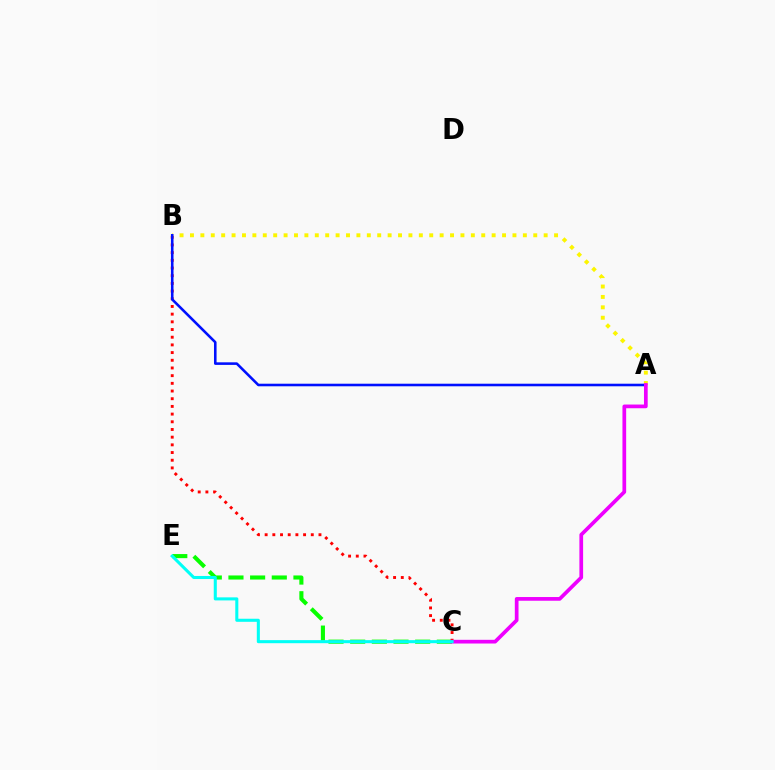{('C', 'E'): [{'color': '#08ff00', 'line_style': 'dashed', 'thickness': 2.94}, {'color': '#00fff6', 'line_style': 'solid', 'thickness': 2.2}], ('B', 'C'): [{'color': '#ff0000', 'line_style': 'dotted', 'thickness': 2.09}], ('A', 'B'): [{'color': '#fcf500', 'line_style': 'dotted', 'thickness': 2.83}, {'color': '#0010ff', 'line_style': 'solid', 'thickness': 1.86}], ('A', 'C'): [{'color': '#ee00ff', 'line_style': 'solid', 'thickness': 2.67}]}